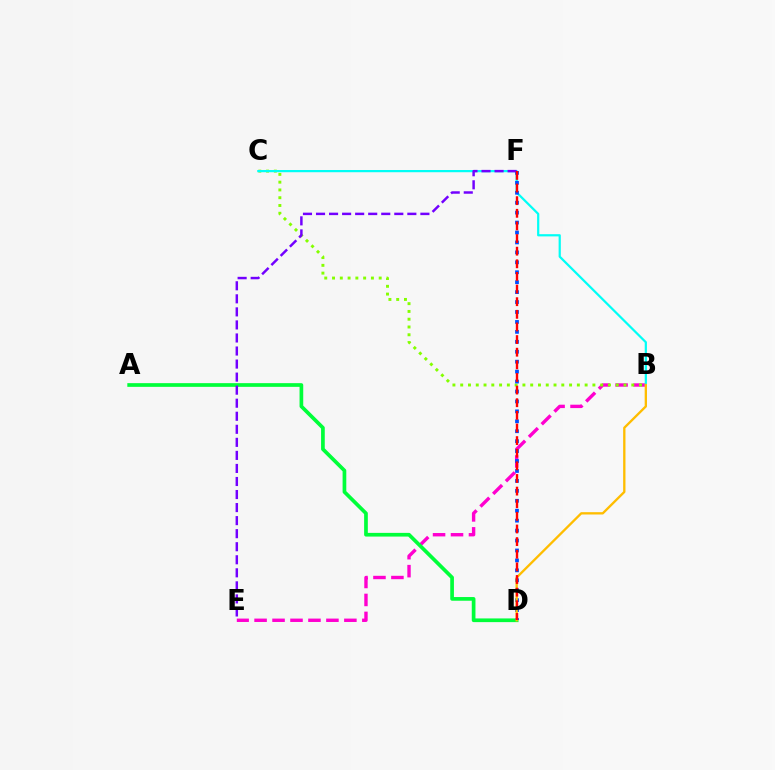{('B', 'E'): [{'color': '#ff00cf', 'line_style': 'dashed', 'thickness': 2.44}], ('A', 'D'): [{'color': '#00ff39', 'line_style': 'solid', 'thickness': 2.66}], ('B', 'C'): [{'color': '#84ff00', 'line_style': 'dotted', 'thickness': 2.11}, {'color': '#00fff6', 'line_style': 'solid', 'thickness': 1.59}], ('D', 'F'): [{'color': '#004bff', 'line_style': 'dotted', 'thickness': 2.7}, {'color': '#ff0000', 'line_style': 'dashed', 'thickness': 1.72}], ('E', 'F'): [{'color': '#7200ff', 'line_style': 'dashed', 'thickness': 1.77}], ('B', 'D'): [{'color': '#ffbd00', 'line_style': 'solid', 'thickness': 1.67}]}